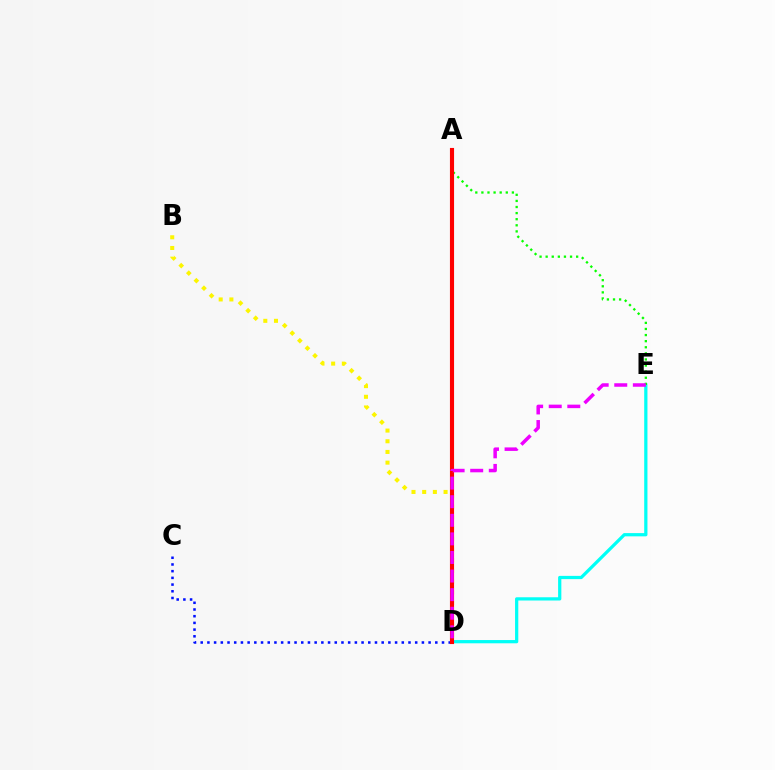{('B', 'D'): [{'color': '#fcf500', 'line_style': 'dotted', 'thickness': 2.9}], ('D', 'E'): [{'color': '#00fff6', 'line_style': 'solid', 'thickness': 2.33}, {'color': '#ee00ff', 'line_style': 'dashed', 'thickness': 2.53}], ('A', 'E'): [{'color': '#08ff00', 'line_style': 'dotted', 'thickness': 1.66}], ('C', 'D'): [{'color': '#0010ff', 'line_style': 'dotted', 'thickness': 1.82}], ('A', 'D'): [{'color': '#ff0000', 'line_style': 'solid', 'thickness': 2.96}]}